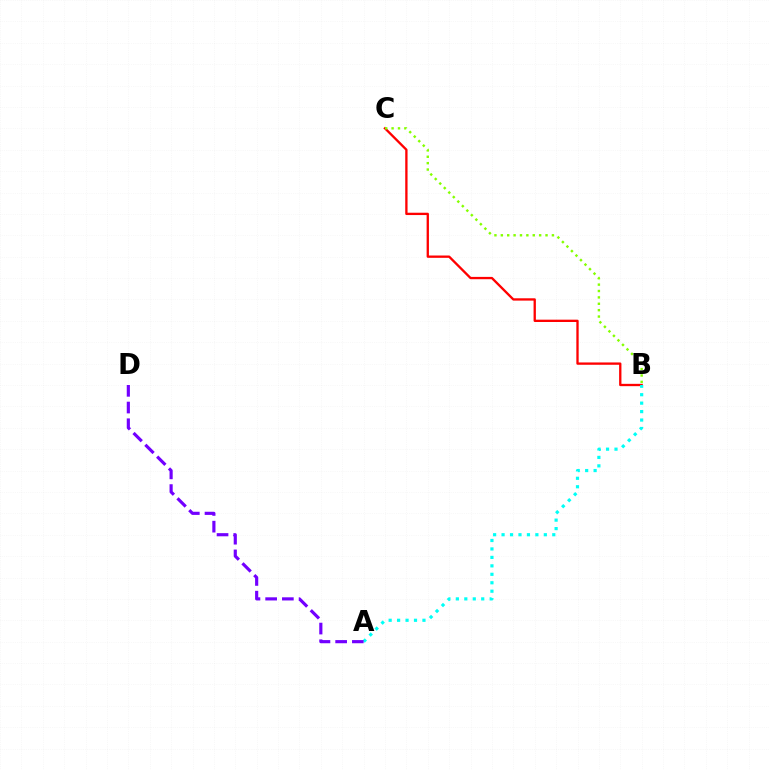{('B', 'C'): [{'color': '#ff0000', 'line_style': 'solid', 'thickness': 1.67}, {'color': '#84ff00', 'line_style': 'dotted', 'thickness': 1.74}], ('A', 'B'): [{'color': '#00fff6', 'line_style': 'dotted', 'thickness': 2.3}], ('A', 'D'): [{'color': '#7200ff', 'line_style': 'dashed', 'thickness': 2.27}]}